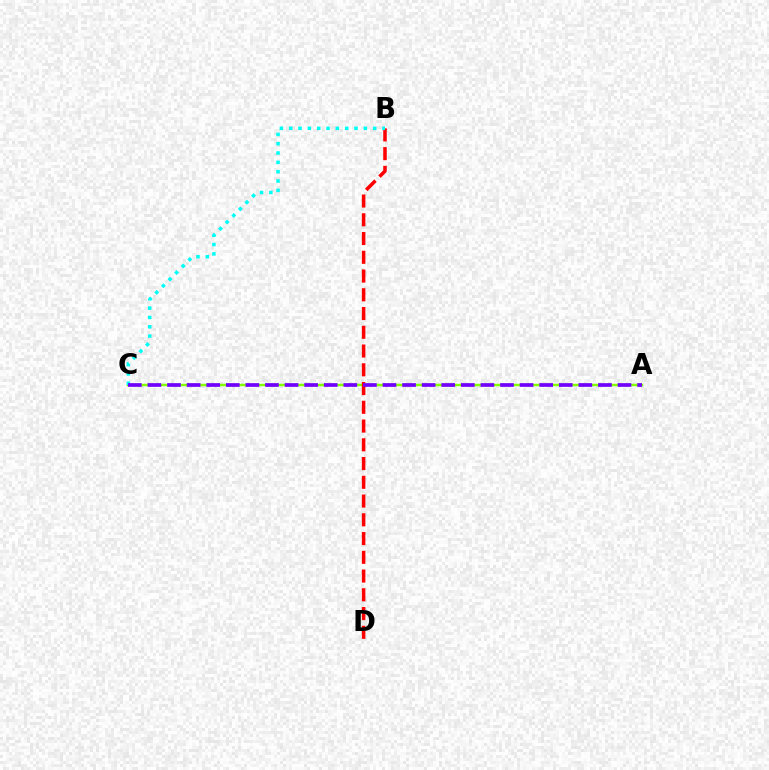{('A', 'C'): [{'color': '#84ff00', 'line_style': 'solid', 'thickness': 1.77}, {'color': '#7200ff', 'line_style': 'dashed', 'thickness': 2.66}], ('B', 'D'): [{'color': '#ff0000', 'line_style': 'dashed', 'thickness': 2.55}], ('B', 'C'): [{'color': '#00fff6', 'line_style': 'dotted', 'thickness': 2.54}]}